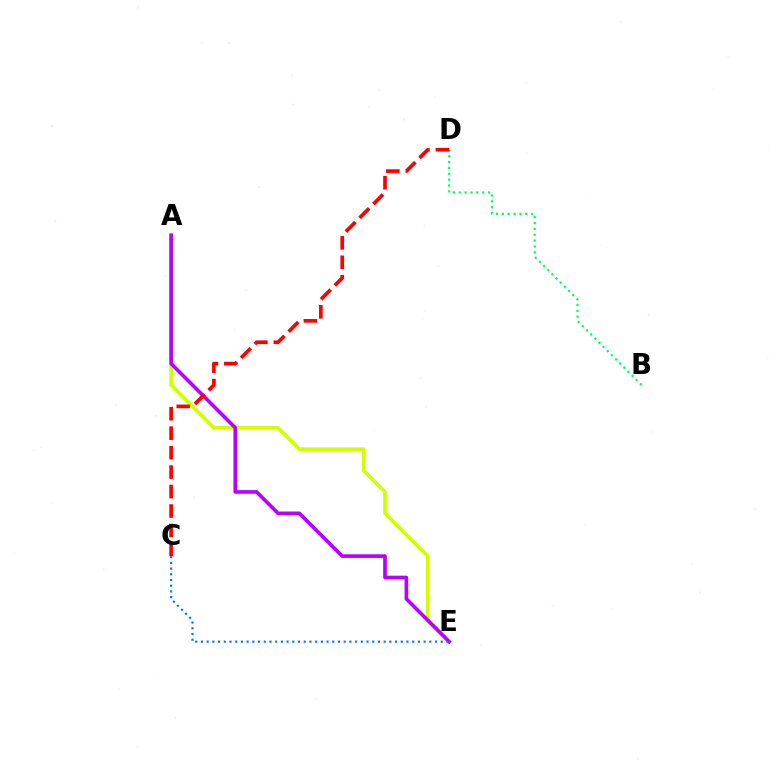{('A', 'E'): [{'color': '#d1ff00', 'line_style': 'solid', 'thickness': 2.63}, {'color': '#b900ff', 'line_style': 'solid', 'thickness': 2.63}], ('B', 'D'): [{'color': '#00ff5c', 'line_style': 'dotted', 'thickness': 1.59}], ('C', 'E'): [{'color': '#0074ff', 'line_style': 'dotted', 'thickness': 1.55}], ('C', 'D'): [{'color': '#ff0000', 'line_style': 'dashed', 'thickness': 2.64}]}